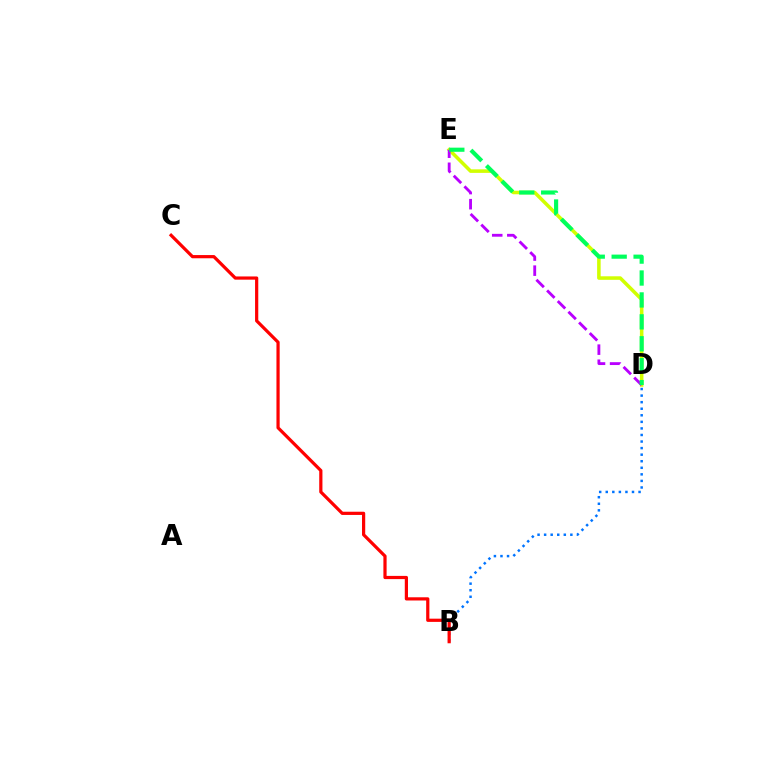{('D', 'E'): [{'color': '#d1ff00', 'line_style': 'solid', 'thickness': 2.55}, {'color': '#b900ff', 'line_style': 'dashed', 'thickness': 2.05}, {'color': '#00ff5c', 'line_style': 'dashed', 'thickness': 2.98}], ('B', 'D'): [{'color': '#0074ff', 'line_style': 'dotted', 'thickness': 1.78}], ('B', 'C'): [{'color': '#ff0000', 'line_style': 'solid', 'thickness': 2.31}]}